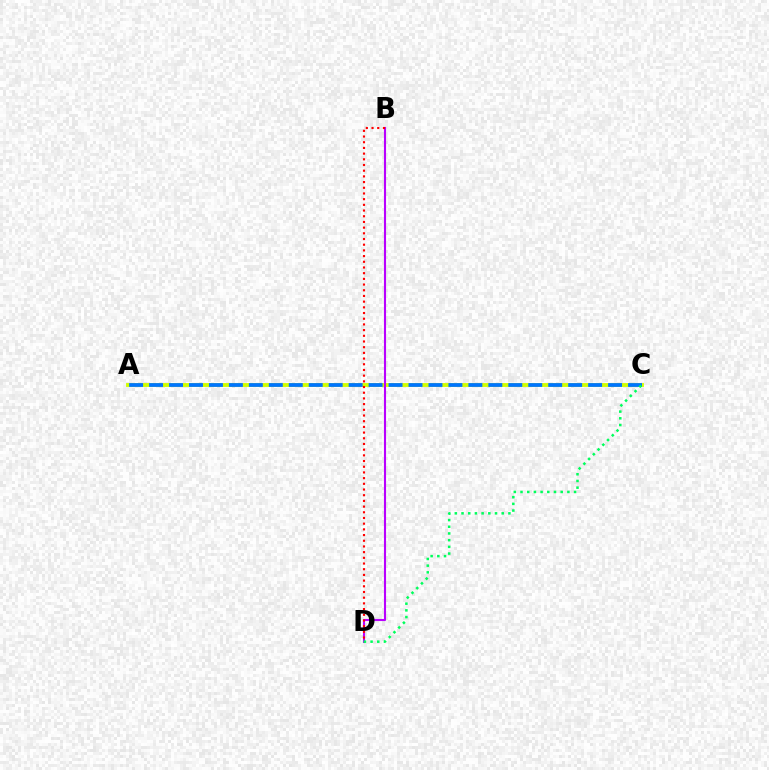{('A', 'C'): [{'color': '#d1ff00', 'line_style': 'solid', 'thickness': 2.78}, {'color': '#0074ff', 'line_style': 'dashed', 'thickness': 2.71}], ('B', 'D'): [{'color': '#b900ff', 'line_style': 'solid', 'thickness': 1.52}, {'color': '#ff0000', 'line_style': 'dotted', 'thickness': 1.55}], ('C', 'D'): [{'color': '#00ff5c', 'line_style': 'dotted', 'thickness': 1.82}]}